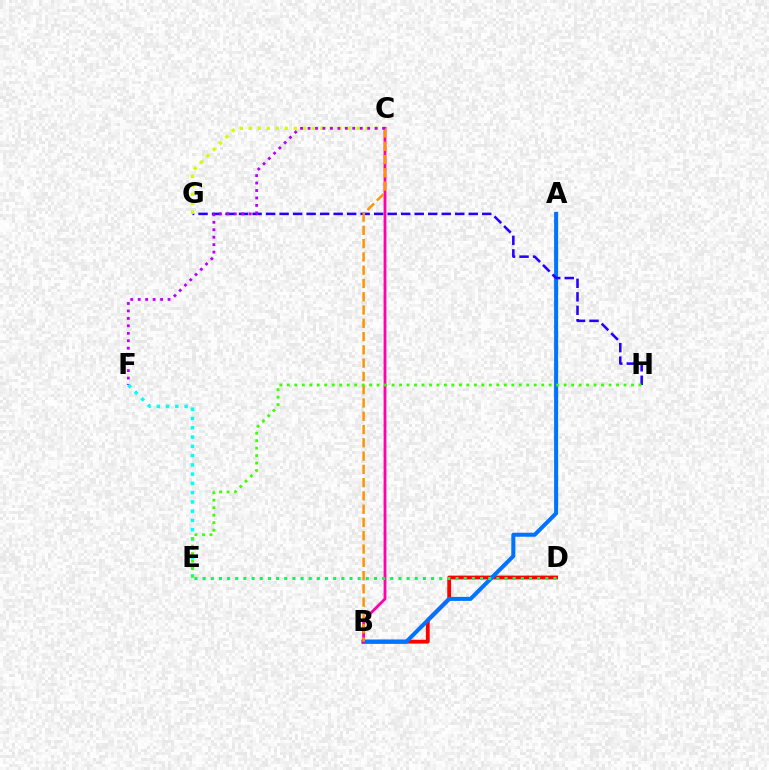{('B', 'D'): [{'color': '#ff0000', 'line_style': 'solid', 'thickness': 2.75}], ('A', 'B'): [{'color': '#0074ff', 'line_style': 'solid', 'thickness': 2.9}], ('G', 'H'): [{'color': '#2500ff', 'line_style': 'dashed', 'thickness': 1.84}], ('B', 'C'): [{'color': '#ff00ac', 'line_style': 'solid', 'thickness': 2.02}, {'color': '#ff9400', 'line_style': 'dashed', 'thickness': 1.8}], ('C', 'G'): [{'color': '#d1ff00', 'line_style': 'dotted', 'thickness': 2.44}], ('C', 'F'): [{'color': '#b900ff', 'line_style': 'dotted', 'thickness': 2.03}], ('E', 'F'): [{'color': '#00fff6', 'line_style': 'dotted', 'thickness': 2.52}], ('E', 'H'): [{'color': '#3dff00', 'line_style': 'dotted', 'thickness': 2.03}], ('D', 'E'): [{'color': '#00ff5c', 'line_style': 'dotted', 'thickness': 2.22}]}